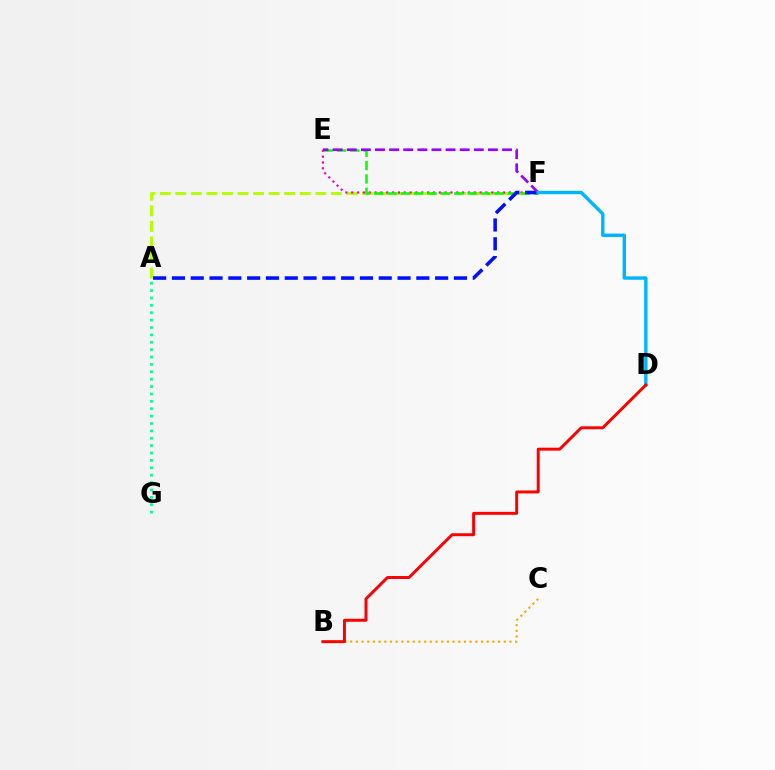{('A', 'F'): [{'color': '#b3ff00', 'line_style': 'dashed', 'thickness': 2.11}, {'color': '#0010ff', 'line_style': 'dashed', 'thickness': 2.55}], ('E', 'F'): [{'color': '#ff00bd', 'line_style': 'dotted', 'thickness': 1.59}, {'color': '#08ff00', 'line_style': 'dashed', 'thickness': 1.81}, {'color': '#9b00ff', 'line_style': 'dashed', 'thickness': 1.92}], ('B', 'C'): [{'color': '#ffa500', 'line_style': 'dotted', 'thickness': 1.55}], ('A', 'G'): [{'color': '#00ff9d', 'line_style': 'dotted', 'thickness': 2.01}], ('D', 'F'): [{'color': '#00b5ff', 'line_style': 'solid', 'thickness': 2.45}], ('B', 'D'): [{'color': '#ff0000', 'line_style': 'solid', 'thickness': 2.13}]}